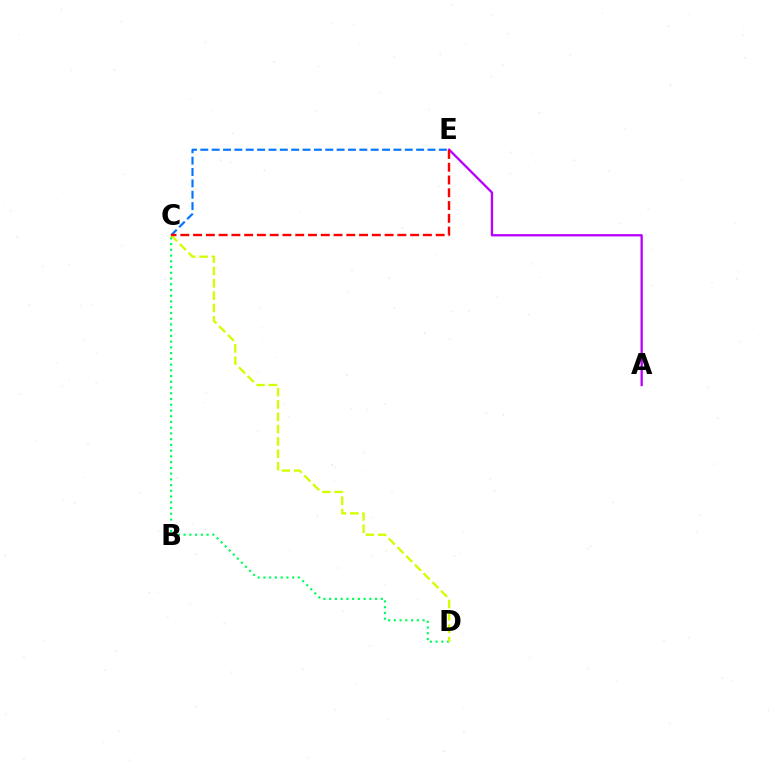{('A', 'E'): [{'color': '#b900ff', 'line_style': 'solid', 'thickness': 1.66}], ('C', 'E'): [{'color': '#0074ff', 'line_style': 'dashed', 'thickness': 1.54}, {'color': '#ff0000', 'line_style': 'dashed', 'thickness': 1.73}], ('C', 'D'): [{'color': '#00ff5c', 'line_style': 'dotted', 'thickness': 1.56}, {'color': '#d1ff00', 'line_style': 'dashed', 'thickness': 1.67}]}